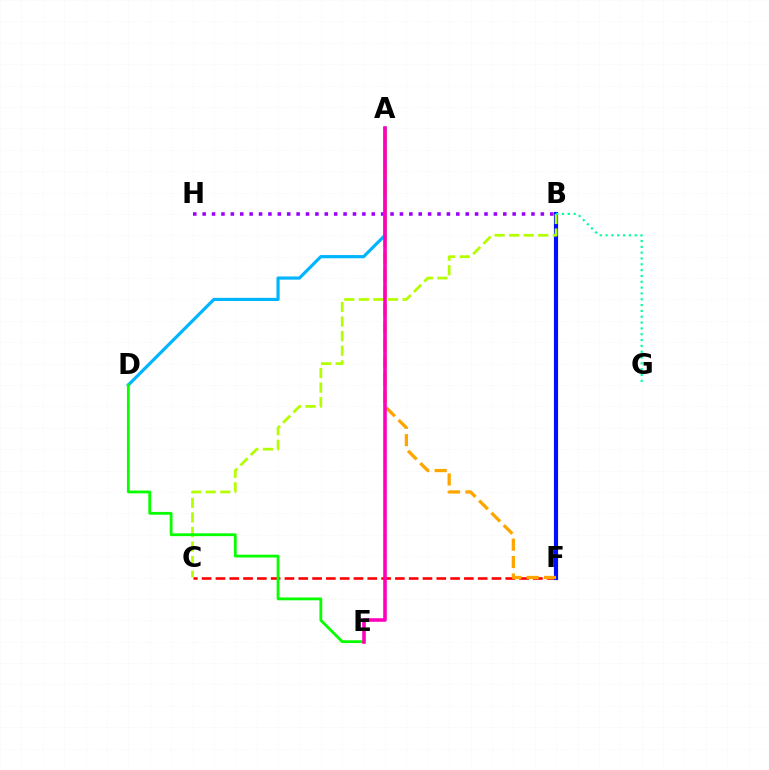{('C', 'F'): [{'color': '#ff0000', 'line_style': 'dashed', 'thickness': 1.87}], ('B', 'H'): [{'color': '#9b00ff', 'line_style': 'dotted', 'thickness': 2.55}], ('A', 'D'): [{'color': '#00b5ff', 'line_style': 'solid', 'thickness': 2.29}], ('B', 'F'): [{'color': '#0010ff', 'line_style': 'solid', 'thickness': 2.99}], ('B', 'C'): [{'color': '#b3ff00', 'line_style': 'dashed', 'thickness': 1.98}], ('B', 'G'): [{'color': '#00ff9d', 'line_style': 'dotted', 'thickness': 1.58}], ('A', 'F'): [{'color': '#ffa500', 'line_style': 'dashed', 'thickness': 2.36}], ('D', 'E'): [{'color': '#08ff00', 'line_style': 'solid', 'thickness': 2.02}], ('A', 'E'): [{'color': '#ff00bd', 'line_style': 'solid', 'thickness': 2.58}]}